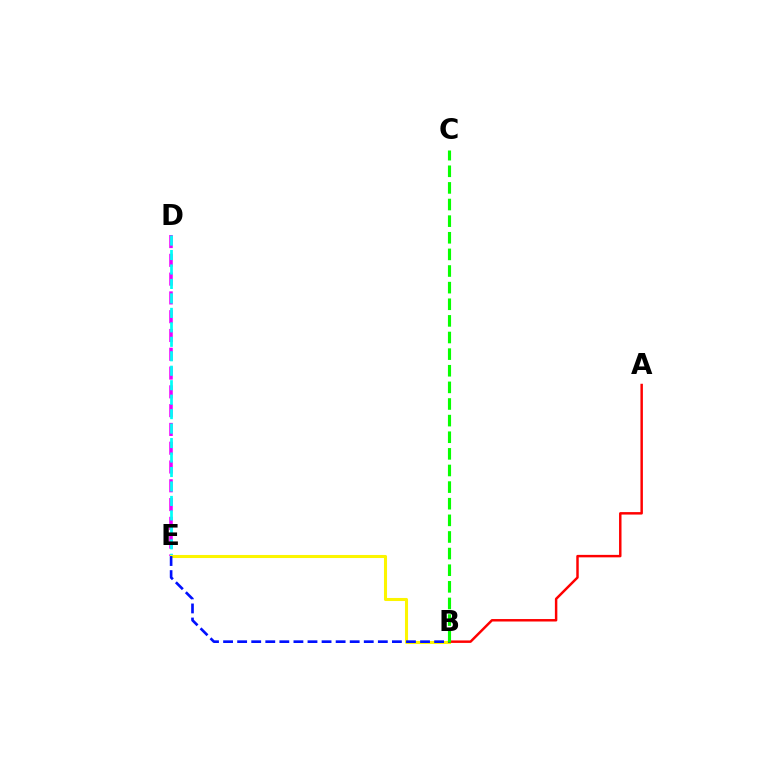{('D', 'E'): [{'color': '#ee00ff', 'line_style': 'dashed', 'thickness': 2.55}, {'color': '#00fff6', 'line_style': 'dashed', 'thickness': 1.97}], ('B', 'E'): [{'color': '#fcf500', 'line_style': 'solid', 'thickness': 2.2}, {'color': '#0010ff', 'line_style': 'dashed', 'thickness': 1.91}], ('A', 'B'): [{'color': '#ff0000', 'line_style': 'solid', 'thickness': 1.77}], ('B', 'C'): [{'color': '#08ff00', 'line_style': 'dashed', 'thickness': 2.26}]}